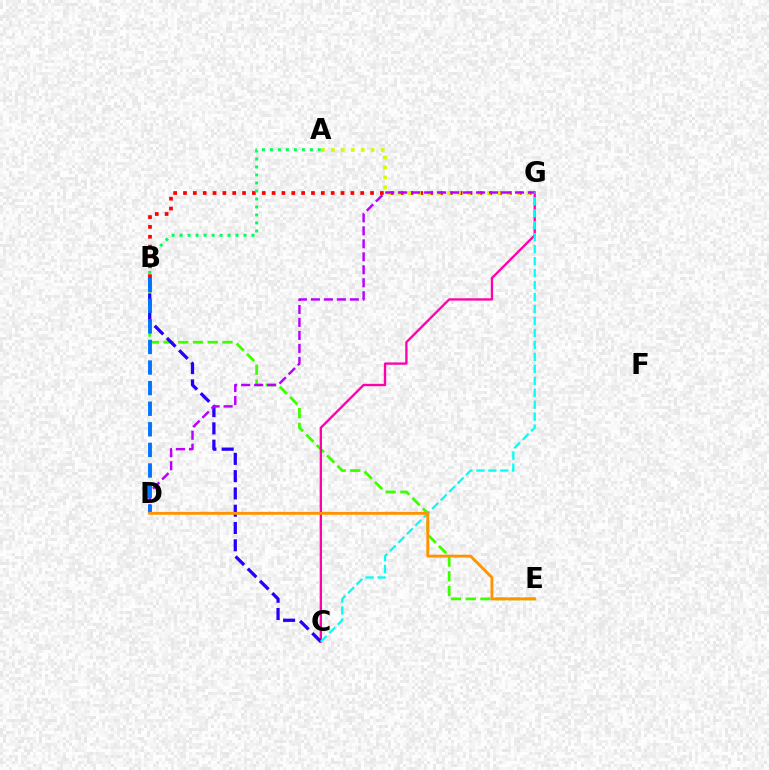{('B', 'G'): [{'color': '#ff0000', 'line_style': 'dotted', 'thickness': 2.67}], ('A', 'G'): [{'color': '#d1ff00', 'line_style': 'dotted', 'thickness': 2.7}], ('B', 'E'): [{'color': '#3dff00', 'line_style': 'dashed', 'thickness': 2.0}], ('C', 'G'): [{'color': '#ff00ac', 'line_style': 'solid', 'thickness': 1.67}, {'color': '#00fff6', 'line_style': 'dashed', 'thickness': 1.63}], ('B', 'C'): [{'color': '#2500ff', 'line_style': 'dashed', 'thickness': 2.35}], ('D', 'G'): [{'color': '#b900ff', 'line_style': 'dashed', 'thickness': 1.76}], ('A', 'B'): [{'color': '#00ff5c', 'line_style': 'dotted', 'thickness': 2.17}], ('B', 'D'): [{'color': '#0074ff', 'line_style': 'dashed', 'thickness': 2.8}], ('D', 'E'): [{'color': '#ff9400', 'line_style': 'solid', 'thickness': 2.07}]}